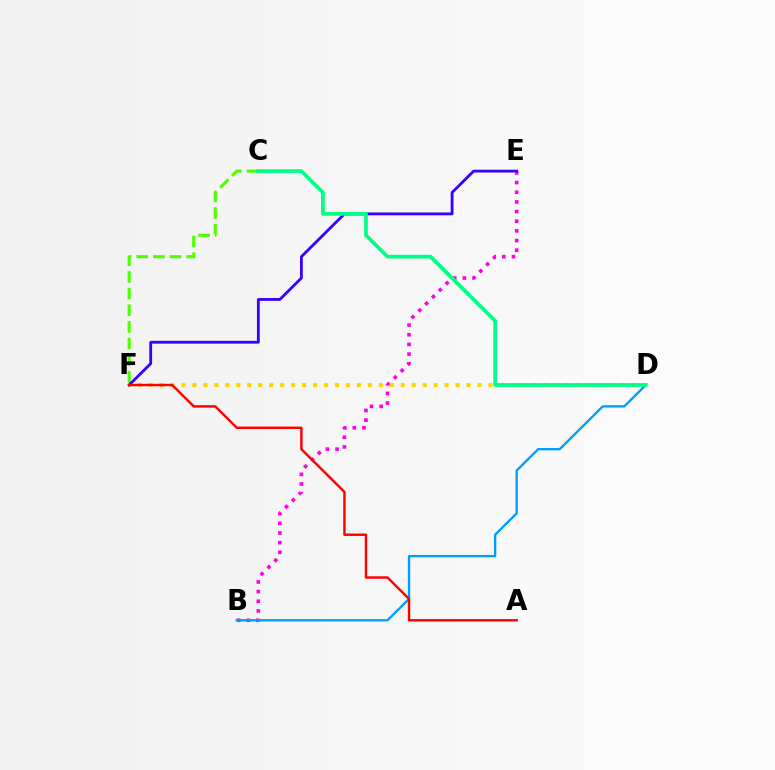{('B', 'E'): [{'color': '#ff00ed', 'line_style': 'dotted', 'thickness': 2.62}], ('D', 'F'): [{'color': '#ffd500', 'line_style': 'dotted', 'thickness': 2.98}], ('C', 'F'): [{'color': '#4fff00', 'line_style': 'dashed', 'thickness': 2.26}], ('E', 'F'): [{'color': '#3700ff', 'line_style': 'solid', 'thickness': 2.03}], ('B', 'D'): [{'color': '#009eff', 'line_style': 'solid', 'thickness': 1.69}], ('C', 'D'): [{'color': '#00ff86', 'line_style': 'solid', 'thickness': 2.67}], ('A', 'F'): [{'color': '#ff0000', 'line_style': 'solid', 'thickness': 1.75}]}